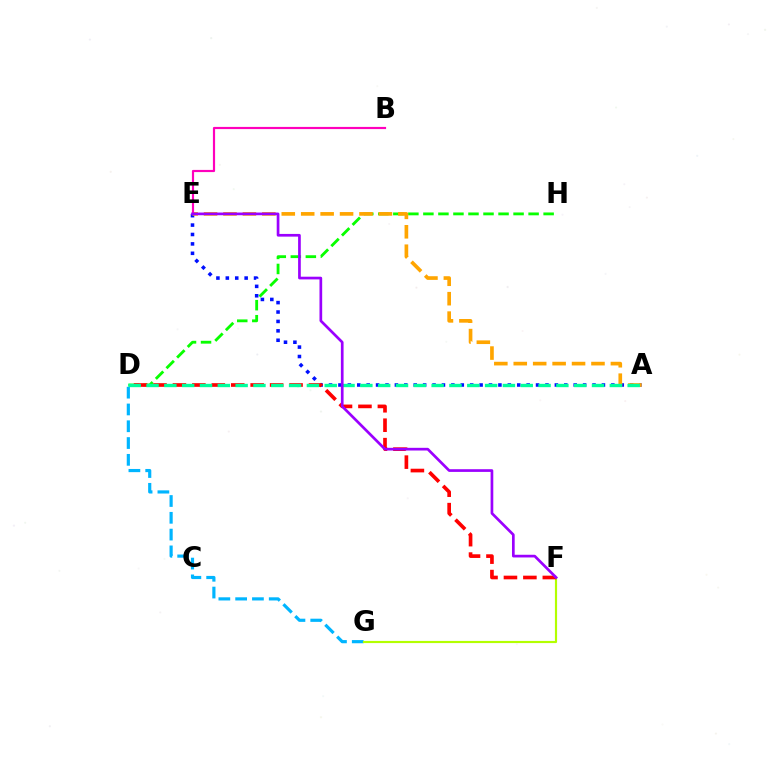{('D', 'G'): [{'color': '#00b5ff', 'line_style': 'dashed', 'thickness': 2.28}], ('D', 'H'): [{'color': '#08ff00', 'line_style': 'dashed', 'thickness': 2.04}], ('A', 'E'): [{'color': '#0010ff', 'line_style': 'dotted', 'thickness': 2.56}, {'color': '#ffa500', 'line_style': 'dashed', 'thickness': 2.64}], ('F', 'G'): [{'color': '#b3ff00', 'line_style': 'solid', 'thickness': 1.56}], ('D', 'F'): [{'color': '#ff0000', 'line_style': 'dashed', 'thickness': 2.64}], ('A', 'D'): [{'color': '#00ff9d', 'line_style': 'dashed', 'thickness': 2.42}], ('B', 'E'): [{'color': '#ff00bd', 'line_style': 'solid', 'thickness': 1.57}], ('E', 'F'): [{'color': '#9b00ff', 'line_style': 'solid', 'thickness': 1.94}]}